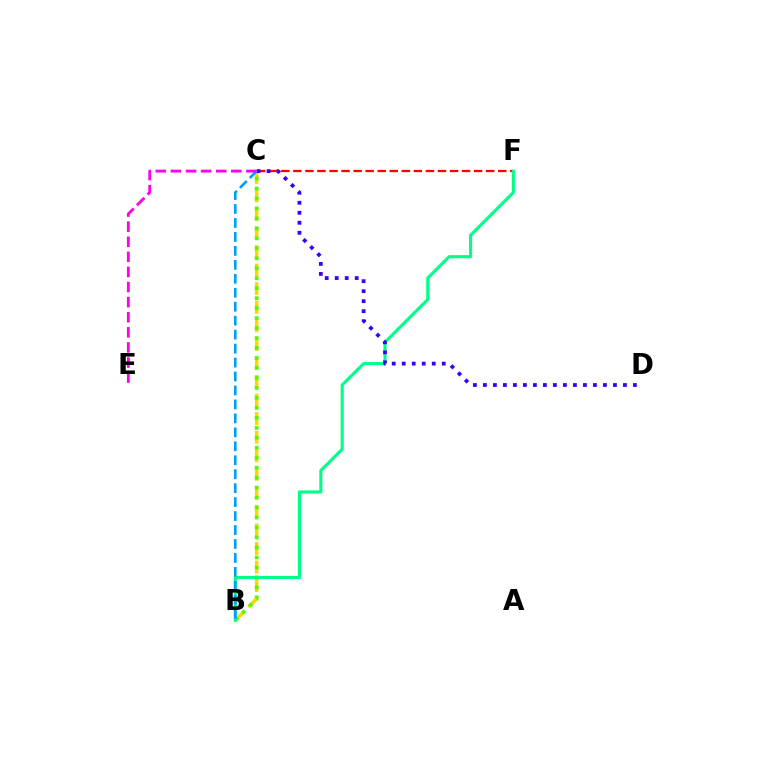{('C', 'F'): [{'color': '#ff0000', 'line_style': 'dashed', 'thickness': 1.64}], ('B', 'C'): [{'color': '#ffd500', 'line_style': 'dashed', 'thickness': 2.52}, {'color': '#4fff00', 'line_style': 'dotted', 'thickness': 2.71}, {'color': '#009eff', 'line_style': 'dashed', 'thickness': 1.9}], ('B', 'F'): [{'color': '#00ff86', 'line_style': 'solid', 'thickness': 2.24}], ('C', 'D'): [{'color': '#3700ff', 'line_style': 'dotted', 'thickness': 2.72}], ('C', 'E'): [{'color': '#ff00ed', 'line_style': 'dashed', 'thickness': 2.05}]}